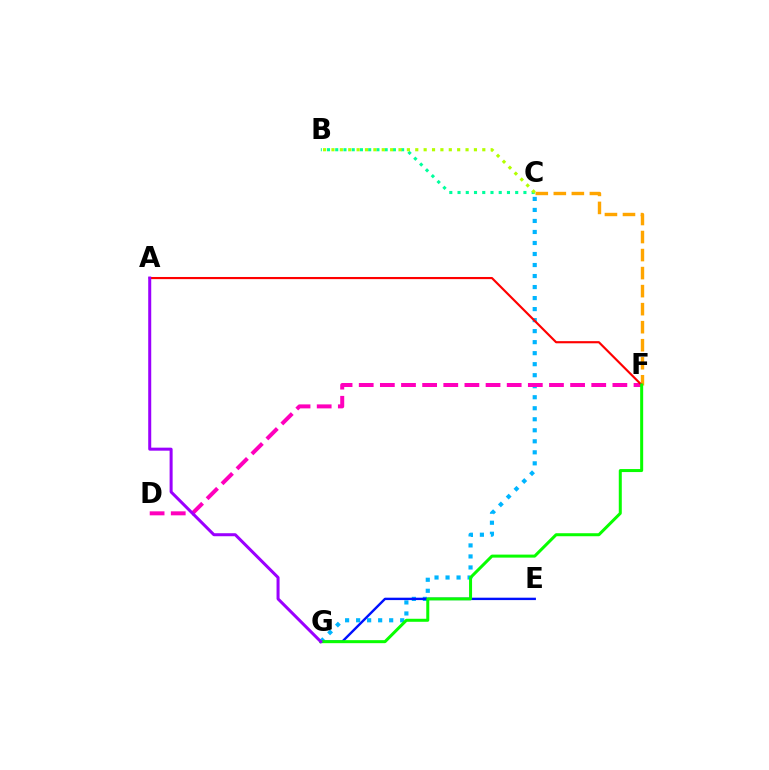{('C', 'G'): [{'color': '#00b5ff', 'line_style': 'dotted', 'thickness': 2.99}], ('E', 'G'): [{'color': '#0010ff', 'line_style': 'solid', 'thickness': 1.73}], ('D', 'F'): [{'color': '#ff00bd', 'line_style': 'dashed', 'thickness': 2.87}], ('C', 'F'): [{'color': '#ffa500', 'line_style': 'dashed', 'thickness': 2.45}], ('A', 'F'): [{'color': '#ff0000', 'line_style': 'solid', 'thickness': 1.55}], ('F', 'G'): [{'color': '#08ff00', 'line_style': 'solid', 'thickness': 2.17}], ('A', 'G'): [{'color': '#9b00ff', 'line_style': 'solid', 'thickness': 2.17}], ('B', 'C'): [{'color': '#00ff9d', 'line_style': 'dotted', 'thickness': 2.24}, {'color': '#b3ff00', 'line_style': 'dotted', 'thickness': 2.28}]}